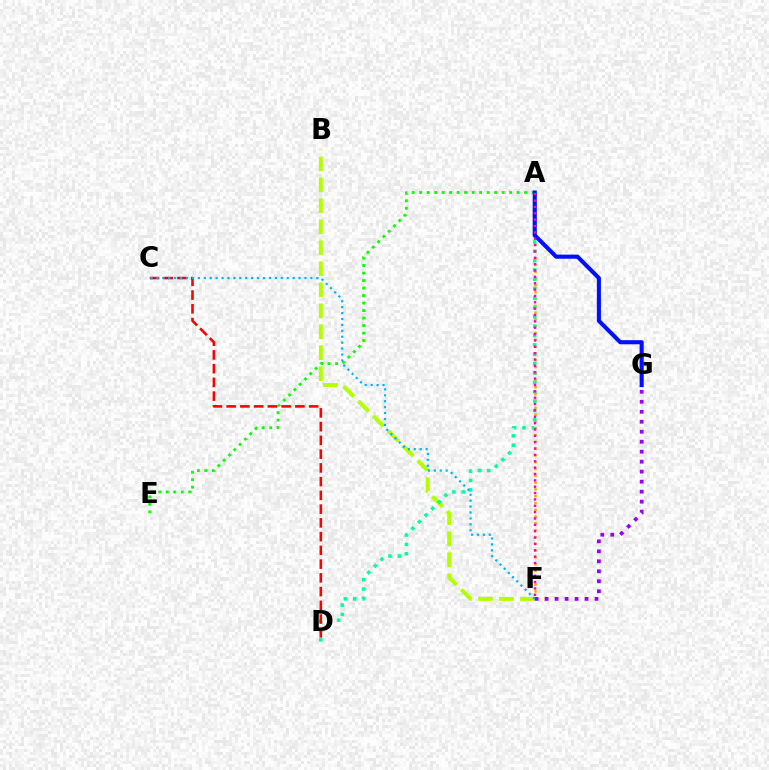{('A', 'F'): [{'color': '#ffa500', 'line_style': 'dotted', 'thickness': 1.85}, {'color': '#ff00bd', 'line_style': 'dotted', 'thickness': 1.73}], ('B', 'F'): [{'color': '#b3ff00', 'line_style': 'dashed', 'thickness': 2.85}], ('A', 'D'): [{'color': '#00ff9d', 'line_style': 'dotted', 'thickness': 2.54}], ('F', 'G'): [{'color': '#9b00ff', 'line_style': 'dotted', 'thickness': 2.71}], ('A', 'E'): [{'color': '#08ff00', 'line_style': 'dotted', 'thickness': 2.04}], ('A', 'G'): [{'color': '#0010ff', 'line_style': 'solid', 'thickness': 2.94}], ('C', 'D'): [{'color': '#ff0000', 'line_style': 'dashed', 'thickness': 1.87}], ('C', 'F'): [{'color': '#00b5ff', 'line_style': 'dotted', 'thickness': 1.61}]}